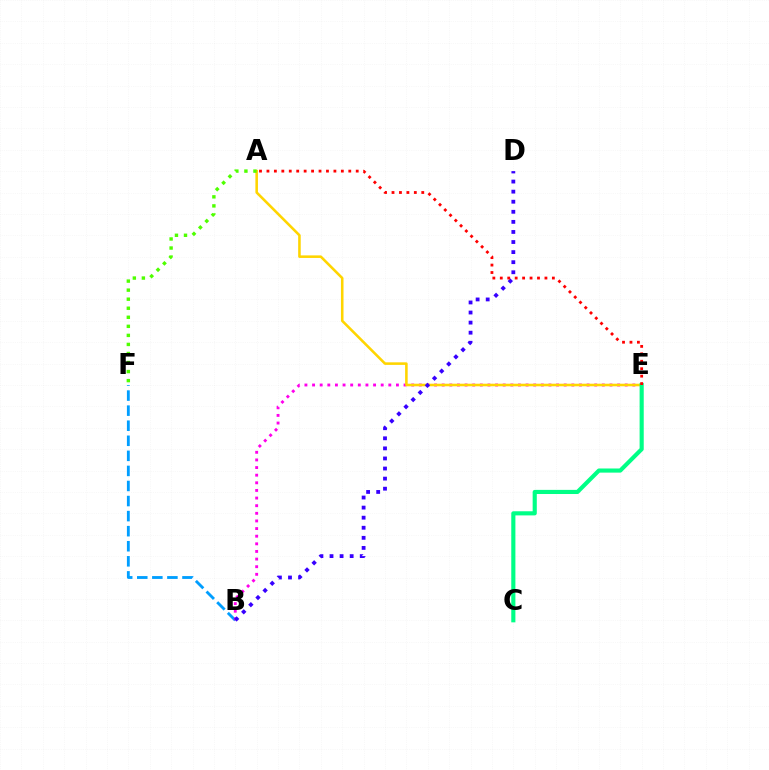{('B', 'F'): [{'color': '#009eff', 'line_style': 'dashed', 'thickness': 2.05}], ('B', 'E'): [{'color': '#ff00ed', 'line_style': 'dotted', 'thickness': 2.07}], ('A', 'E'): [{'color': '#ffd500', 'line_style': 'solid', 'thickness': 1.85}, {'color': '#ff0000', 'line_style': 'dotted', 'thickness': 2.02}], ('B', 'D'): [{'color': '#3700ff', 'line_style': 'dotted', 'thickness': 2.74}], ('C', 'E'): [{'color': '#00ff86', 'line_style': 'solid', 'thickness': 2.98}], ('A', 'F'): [{'color': '#4fff00', 'line_style': 'dotted', 'thickness': 2.46}]}